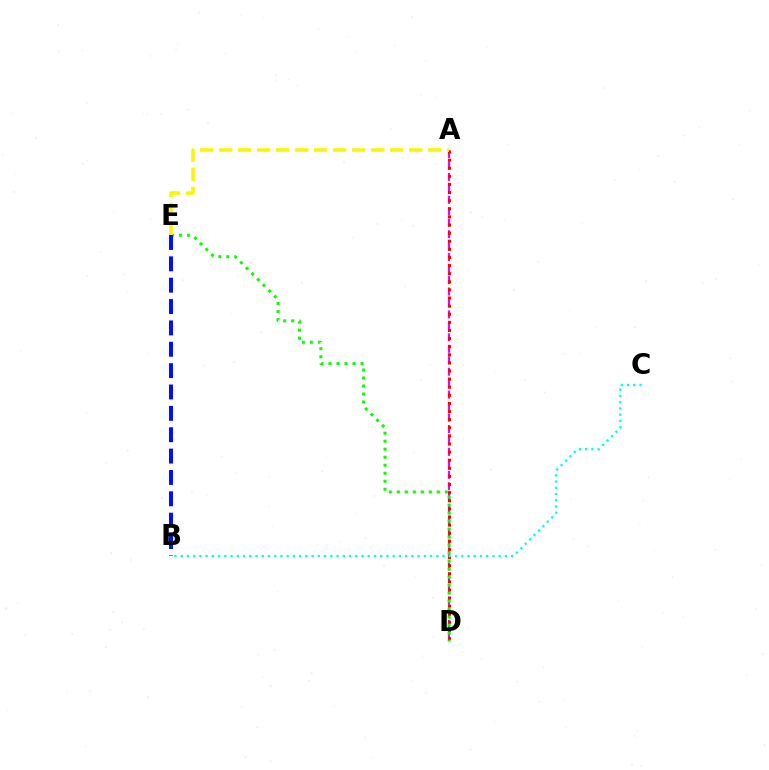{('A', 'D'): [{'color': '#ee00ff', 'line_style': 'dashed', 'thickness': 1.56}, {'color': '#ff0000', 'line_style': 'dotted', 'thickness': 2.2}], ('D', 'E'): [{'color': '#08ff00', 'line_style': 'dotted', 'thickness': 2.17}], ('B', 'E'): [{'color': '#0010ff', 'line_style': 'dashed', 'thickness': 2.9}], ('B', 'C'): [{'color': '#00fff6', 'line_style': 'dotted', 'thickness': 1.69}], ('A', 'E'): [{'color': '#fcf500', 'line_style': 'dashed', 'thickness': 2.58}]}